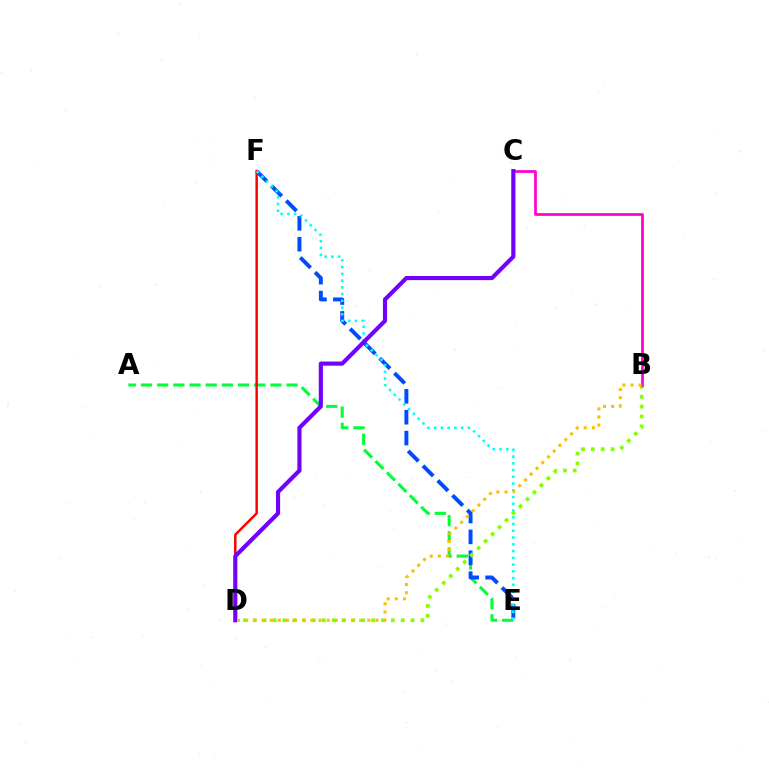{('A', 'E'): [{'color': '#00ff39', 'line_style': 'dashed', 'thickness': 2.2}], ('E', 'F'): [{'color': '#004bff', 'line_style': 'dashed', 'thickness': 2.84}, {'color': '#00fff6', 'line_style': 'dotted', 'thickness': 1.83}], ('D', 'F'): [{'color': '#ff0000', 'line_style': 'solid', 'thickness': 1.79}], ('B', 'D'): [{'color': '#84ff00', 'line_style': 'dotted', 'thickness': 2.68}, {'color': '#ffbd00', 'line_style': 'dotted', 'thickness': 2.21}], ('B', 'C'): [{'color': '#ff00cf', 'line_style': 'solid', 'thickness': 1.96}], ('C', 'D'): [{'color': '#7200ff', 'line_style': 'solid', 'thickness': 2.99}]}